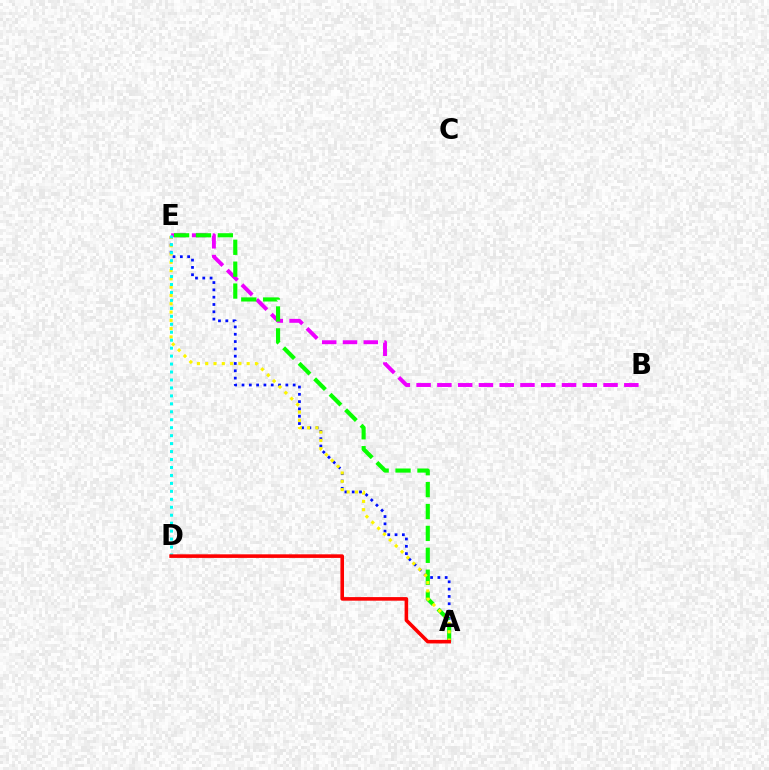{('B', 'E'): [{'color': '#ee00ff', 'line_style': 'dashed', 'thickness': 2.82}], ('A', 'E'): [{'color': '#0010ff', 'line_style': 'dotted', 'thickness': 1.99}, {'color': '#08ff00', 'line_style': 'dashed', 'thickness': 2.97}, {'color': '#fcf500', 'line_style': 'dotted', 'thickness': 2.25}], ('D', 'E'): [{'color': '#00fff6', 'line_style': 'dotted', 'thickness': 2.16}], ('A', 'D'): [{'color': '#ff0000', 'line_style': 'solid', 'thickness': 2.58}]}